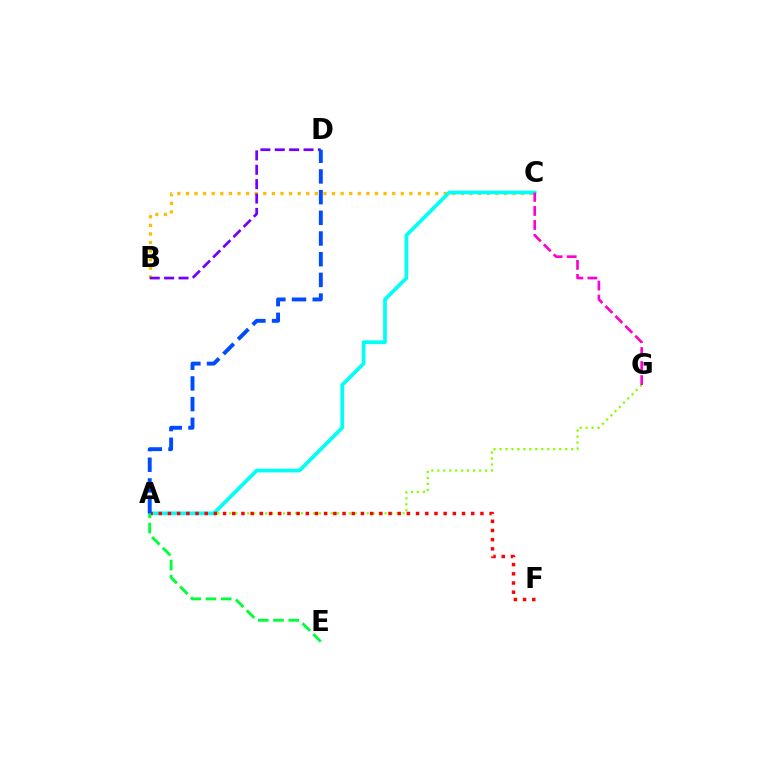{('B', 'C'): [{'color': '#ffbd00', 'line_style': 'dotted', 'thickness': 2.33}], ('A', 'G'): [{'color': '#84ff00', 'line_style': 'dotted', 'thickness': 1.62}], ('A', 'C'): [{'color': '#00fff6', 'line_style': 'solid', 'thickness': 2.67}], ('A', 'F'): [{'color': '#ff0000', 'line_style': 'dotted', 'thickness': 2.5}], ('B', 'D'): [{'color': '#7200ff', 'line_style': 'dashed', 'thickness': 1.95}], ('C', 'G'): [{'color': '#ff00cf', 'line_style': 'dashed', 'thickness': 1.91}], ('A', 'E'): [{'color': '#00ff39', 'line_style': 'dashed', 'thickness': 2.08}], ('A', 'D'): [{'color': '#004bff', 'line_style': 'dashed', 'thickness': 2.81}]}